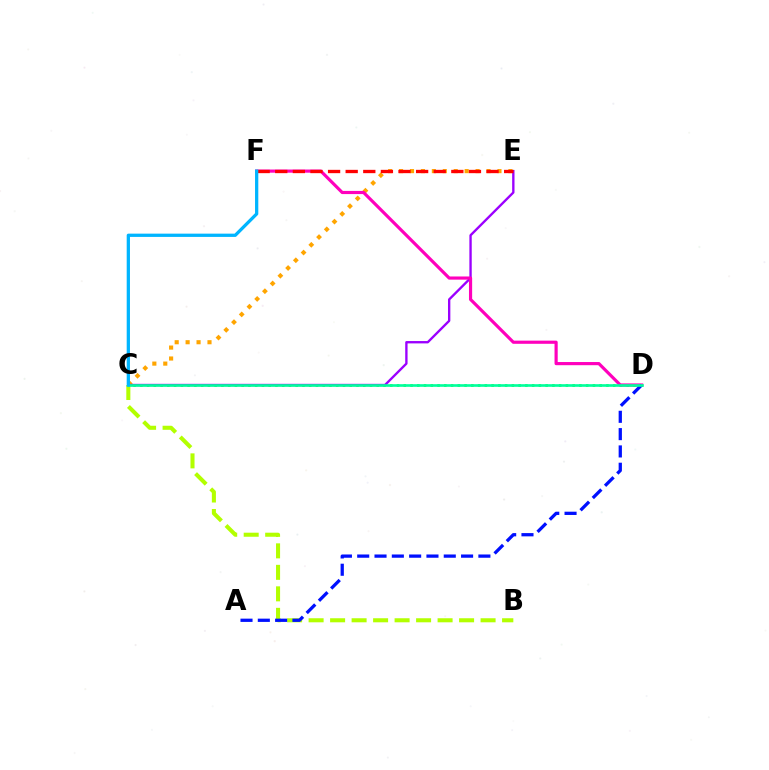{('C', 'E'): [{'color': '#ffa500', 'line_style': 'dotted', 'thickness': 2.97}, {'color': '#9b00ff', 'line_style': 'solid', 'thickness': 1.69}], ('C', 'D'): [{'color': '#08ff00', 'line_style': 'dotted', 'thickness': 1.84}, {'color': '#00ff9d', 'line_style': 'solid', 'thickness': 1.9}], ('D', 'F'): [{'color': '#ff00bd', 'line_style': 'solid', 'thickness': 2.28}], ('B', 'C'): [{'color': '#b3ff00', 'line_style': 'dashed', 'thickness': 2.92}], ('A', 'D'): [{'color': '#0010ff', 'line_style': 'dashed', 'thickness': 2.35}], ('E', 'F'): [{'color': '#ff0000', 'line_style': 'dashed', 'thickness': 2.39}], ('C', 'F'): [{'color': '#00b5ff', 'line_style': 'solid', 'thickness': 2.36}]}